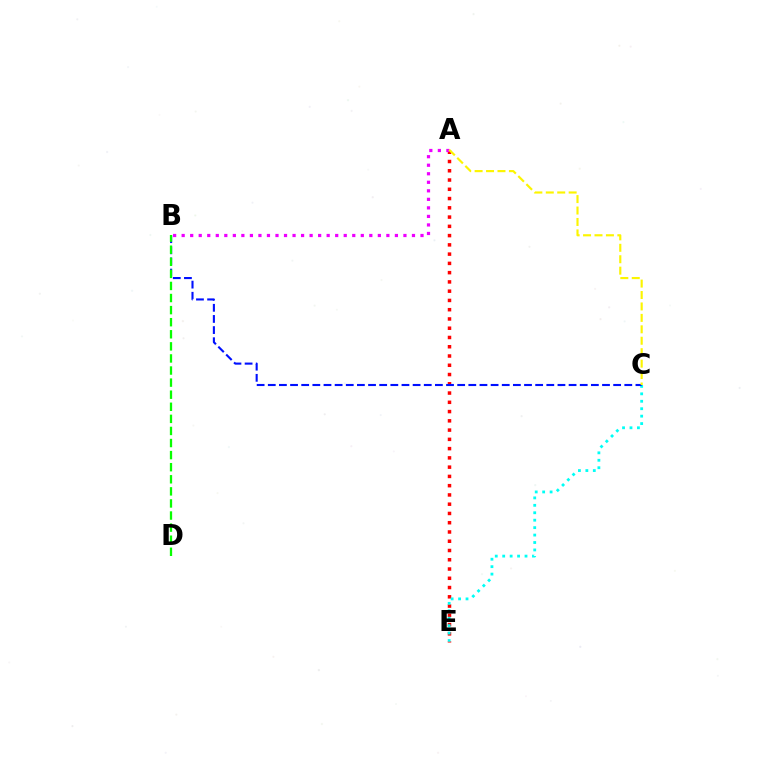{('A', 'E'): [{'color': '#ff0000', 'line_style': 'dotted', 'thickness': 2.52}], ('C', 'E'): [{'color': '#00fff6', 'line_style': 'dotted', 'thickness': 2.02}], ('A', 'B'): [{'color': '#ee00ff', 'line_style': 'dotted', 'thickness': 2.32}], ('B', 'C'): [{'color': '#0010ff', 'line_style': 'dashed', 'thickness': 1.51}], ('A', 'C'): [{'color': '#fcf500', 'line_style': 'dashed', 'thickness': 1.55}], ('B', 'D'): [{'color': '#08ff00', 'line_style': 'dashed', 'thickness': 1.64}]}